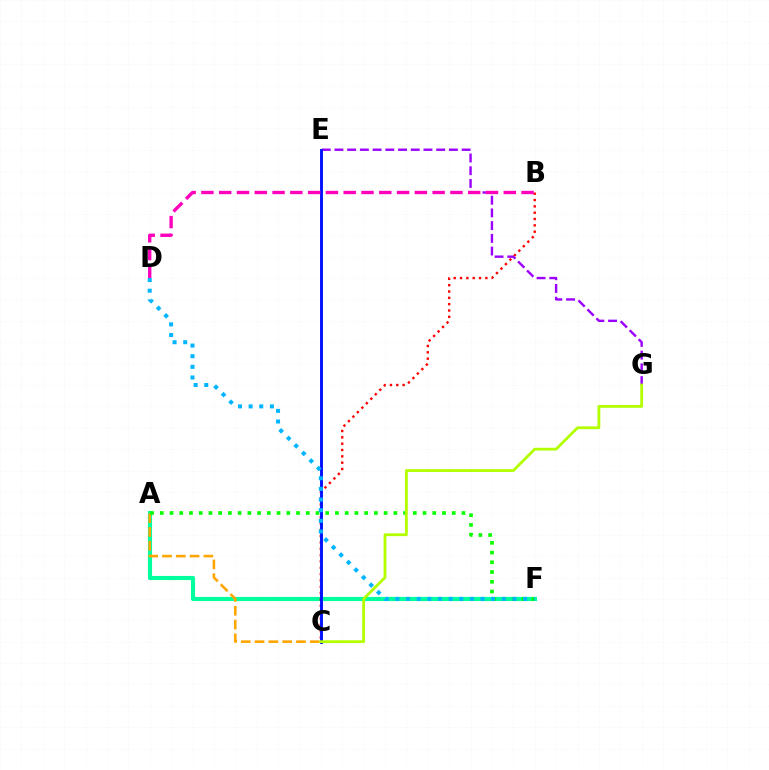{('A', 'F'): [{'color': '#00ff9d', 'line_style': 'solid', 'thickness': 2.98}, {'color': '#08ff00', 'line_style': 'dotted', 'thickness': 2.64}], ('B', 'C'): [{'color': '#ff0000', 'line_style': 'dotted', 'thickness': 1.72}], ('E', 'G'): [{'color': '#9b00ff', 'line_style': 'dashed', 'thickness': 1.73}], ('A', 'C'): [{'color': '#ffa500', 'line_style': 'dashed', 'thickness': 1.87}], ('C', 'E'): [{'color': '#0010ff', 'line_style': 'solid', 'thickness': 2.09}], ('C', 'G'): [{'color': '#b3ff00', 'line_style': 'solid', 'thickness': 2.01}], ('B', 'D'): [{'color': '#ff00bd', 'line_style': 'dashed', 'thickness': 2.42}], ('D', 'F'): [{'color': '#00b5ff', 'line_style': 'dotted', 'thickness': 2.89}]}